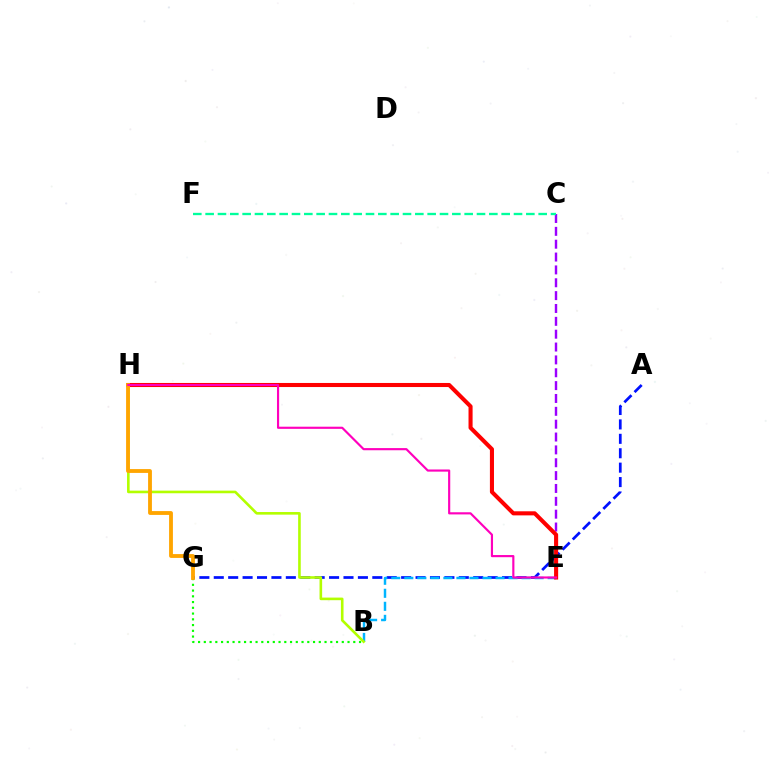{('A', 'G'): [{'color': '#0010ff', 'line_style': 'dashed', 'thickness': 1.96}], ('B', 'E'): [{'color': '#00b5ff', 'line_style': 'dashed', 'thickness': 1.77}], ('B', 'H'): [{'color': '#b3ff00', 'line_style': 'solid', 'thickness': 1.88}], ('C', 'E'): [{'color': '#9b00ff', 'line_style': 'dashed', 'thickness': 1.75}], ('B', 'G'): [{'color': '#08ff00', 'line_style': 'dotted', 'thickness': 1.56}], ('E', 'H'): [{'color': '#ff0000', 'line_style': 'solid', 'thickness': 2.93}, {'color': '#ff00bd', 'line_style': 'solid', 'thickness': 1.55}], ('C', 'F'): [{'color': '#00ff9d', 'line_style': 'dashed', 'thickness': 1.68}], ('G', 'H'): [{'color': '#ffa500', 'line_style': 'solid', 'thickness': 2.76}]}